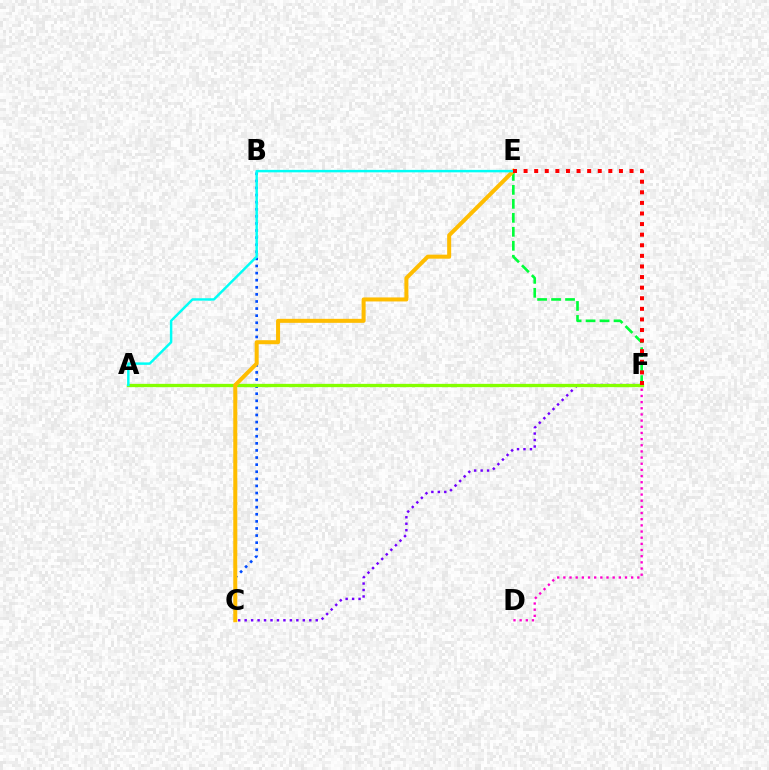{('E', 'F'): [{'color': '#00ff39', 'line_style': 'dashed', 'thickness': 1.9}, {'color': '#ff0000', 'line_style': 'dotted', 'thickness': 2.88}], ('D', 'F'): [{'color': '#ff00cf', 'line_style': 'dotted', 'thickness': 1.67}], ('B', 'C'): [{'color': '#004bff', 'line_style': 'dotted', 'thickness': 1.93}], ('C', 'F'): [{'color': '#7200ff', 'line_style': 'dotted', 'thickness': 1.76}], ('A', 'F'): [{'color': '#84ff00', 'line_style': 'solid', 'thickness': 2.38}], ('C', 'E'): [{'color': '#ffbd00', 'line_style': 'solid', 'thickness': 2.89}], ('A', 'E'): [{'color': '#00fff6', 'line_style': 'solid', 'thickness': 1.77}]}